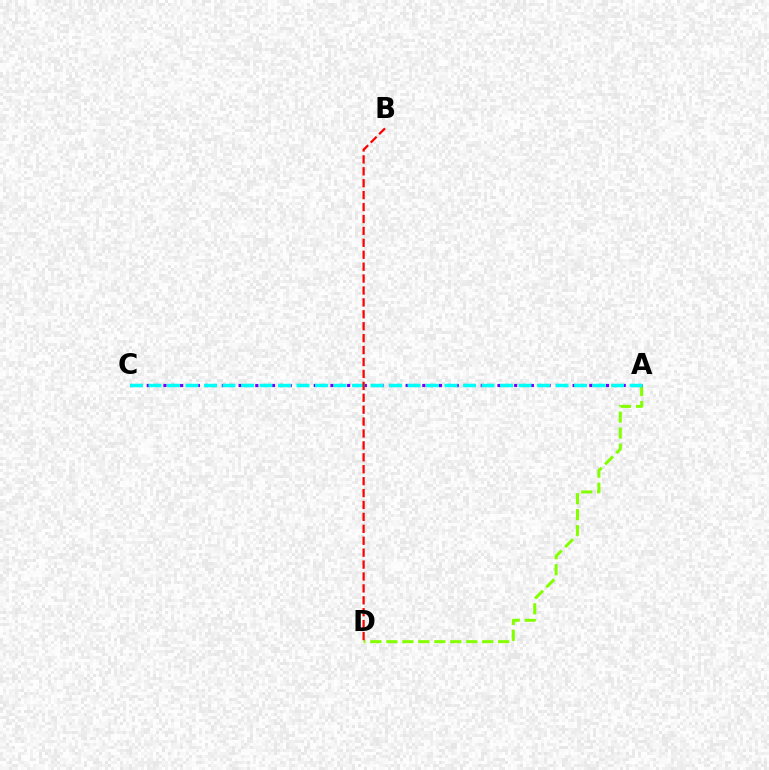{('A', 'D'): [{'color': '#84ff00', 'line_style': 'dashed', 'thickness': 2.17}], ('A', 'C'): [{'color': '#7200ff', 'line_style': 'dotted', 'thickness': 2.27}, {'color': '#00fff6', 'line_style': 'dashed', 'thickness': 2.51}], ('B', 'D'): [{'color': '#ff0000', 'line_style': 'dashed', 'thickness': 1.62}]}